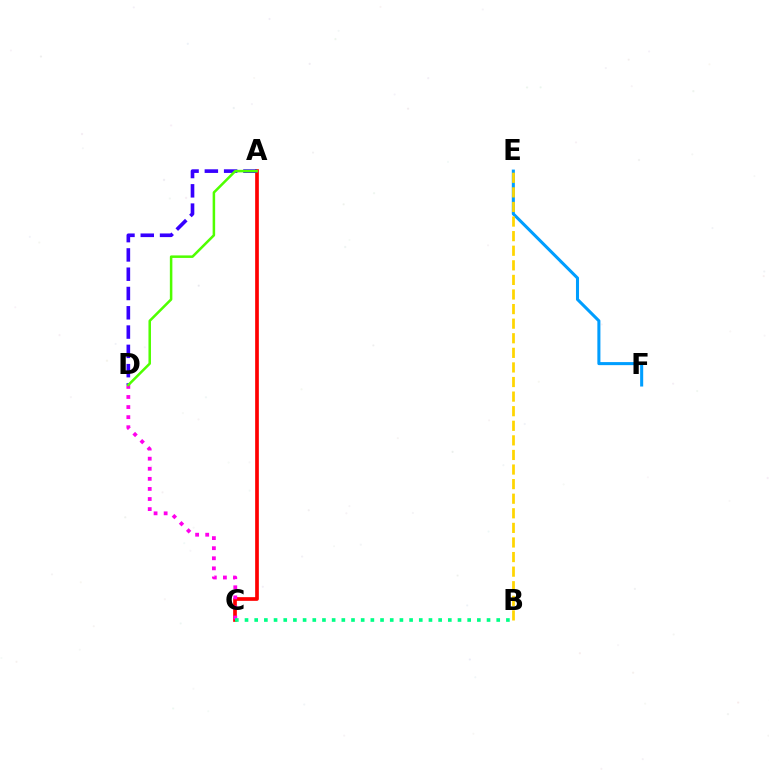{('A', 'C'): [{'color': '#ff0000', 'line_style': 'solid', 'thickness': 2.65}], ('C', 'D'): [{'color': '#ff00ed', 'line_style': 'dotted', 'thickness': 2.74}], ('B', 'C'): [{'color': '#00ff86', 'line_style': 'dotted', 'thickness': 2.63}], ('A', 'D'): [{'color': '#3700ff', 'line_style': 'dashed', 'thickness': 2.62}, {'color': '#4fff00', 'line_style': 'solid', 'thickness': 1.82}], ('E', 'F'): [{'color': '#009eff', 'line_style': 'solid', 'thickness': 2.2}], ('B', 'E'): [{'color': '#ffd500', 'line_style': 'dashed', 'thickness': 1.98}]}